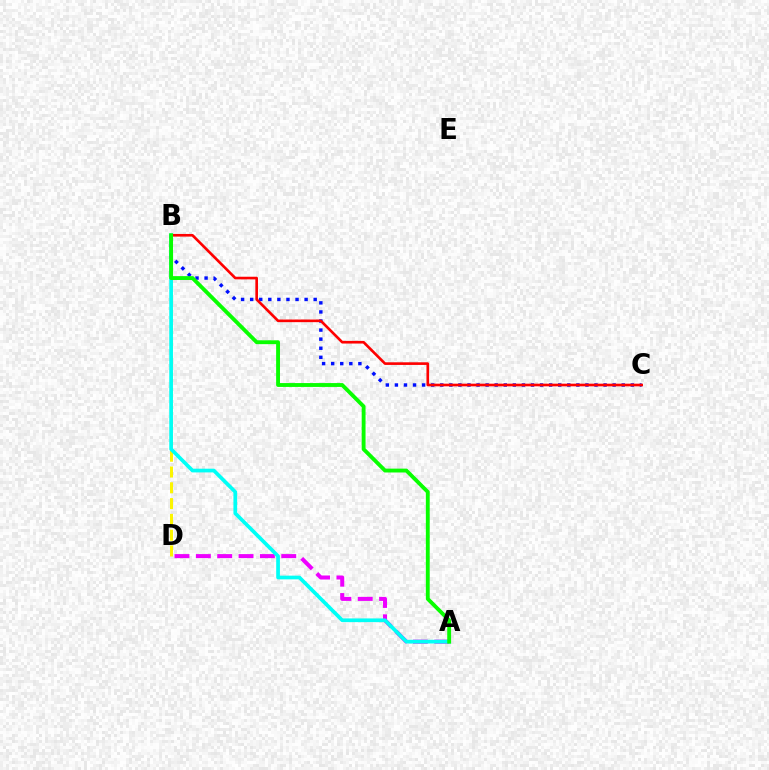{('B', 'D'): [{'color': '#fcf500', 'line_style': 'dashed', 'thickness': 2.15}], ('A', 'D'): [{'color': '#ee00ff', 'line_style': 'dashed', 'thickness': 2.9}], ('B', 'C'): [{'color': '#0010ff', 'line_style': 'dotted', 'thickness': 2.47}, {'color': '#ff0000', 'line_style': 'solid', 'thickness': 1.9}], ('A', 'B'): [{'color': '#00fff6', 'line_style': 'solid', 'thickness': 2.67}, {'color': '#08ff00', 'line_style': 'solid', 'thickness': 2.78}]}